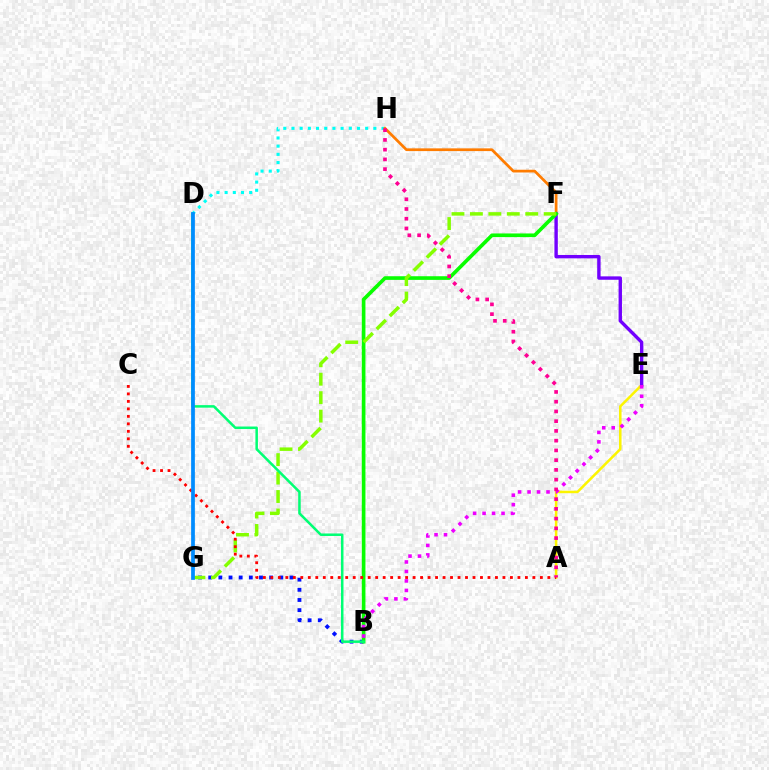{('D', 'H'): [{'color': '#00fff6', 'line_style': 'dotted', 'thickness': 2.22}], ('F', 'H'): [{'color': '#ff7c00', 'line_style': 'solid', 'thickness': 1.96}], ('A', 'E'): [{'color': '#fcf500', 'line_style': 'solid', 'thickness': 1.81}], ('B', 'G'): [{'color': '#0010ff', 'line_style': 'dotted', 'thickness': 2.76}], ('E', 'F'): [{'color': '#7200ff', 'line_style': 'solid', 'thickness': 2.44}], ('B', 'F'): [{'color': '#08ff00', 'line_style': 'solid', 'thickness': 2.63}], ('F', 'G'): [{'color': '#84ff00', 'line_style': 'dashed', 'thickness': 2.51}], ('B', 'D'): [{'color': '#00ff74', 'line_style': 'solid', 'thickness': 1.81}], ('A', 'C'): [{'color': '#ff0000', 'line_style': 'dotted', 'thickness': 2.03}], ('D', 'G'): [{'color': '#008cff', 'line_style': 'solid', 'thickness': 2.69}], ('B', 'E'): [{'color': '#ee00ff', 'line_style': 'dotted', 'thickness': 2.58}], ('A', 'H'): [{'color': '#ff0094', 'line_style': 'dotted', 'thickness': 2.65}]}